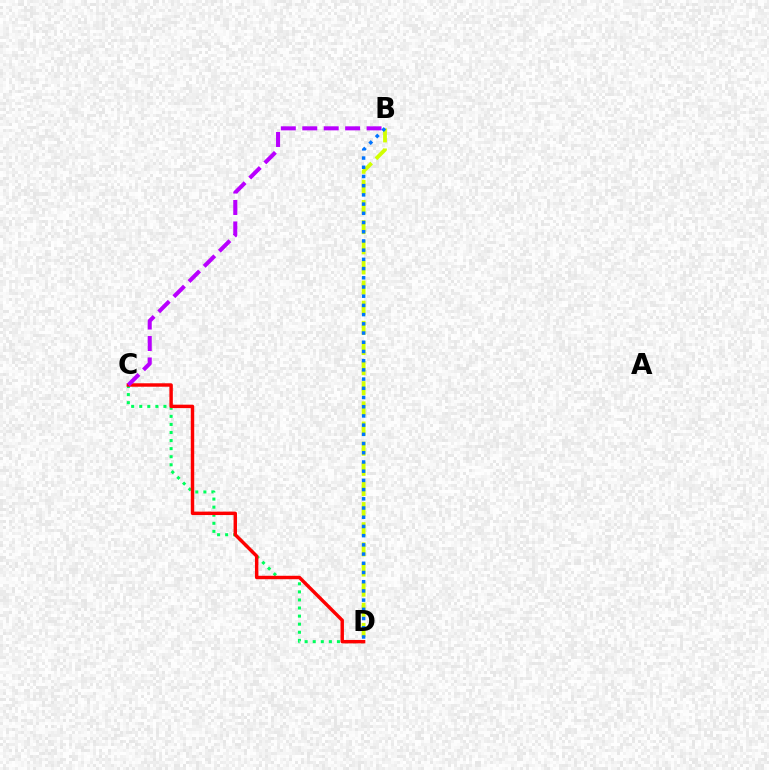{('C', 'D'): [{'color': '#00ff5c', 'line_style': 'dotted', 'thickness': 2.19}, {'color': '#ff0000', 'line_style': 'solid', 'thickness': 2.47}], ('B', 'C'): [{'color': '#b900ff', 'line_style': 'dashed', 'thickness': 2.91}], ('B', 'D'): [{'color': '#d1ff00', 'line_style': 'dashed', 'thickness': 2.74}, {'color': '#0074ff', 'line_style': 'dotted', 'thickness': 2.5}]}